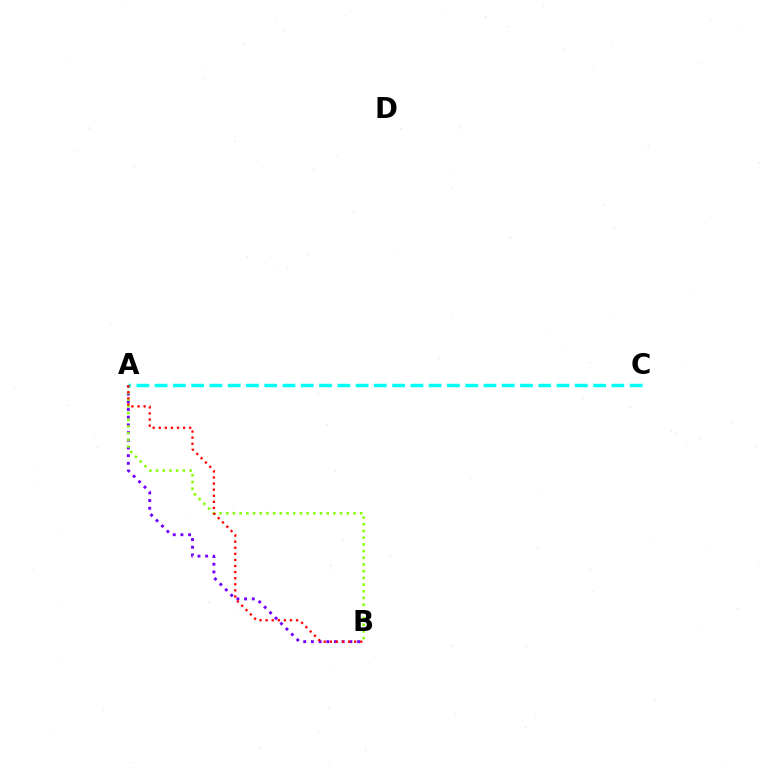{('A', 'B'): [{'color': '#7200ff', 'line_style': 'dotted', 'thickness': 2.09}, {'color': '#84ff00', 'line_style': 'dotted', 'thickness': 1.82}, {'color': '#ff0000', 'line_style': 'dotted', 'thickness': 1.65}], ('A', 'C'): [{'color': '#00fff6', 'line_style': 'dashed', 'thickness': 2.48}]}